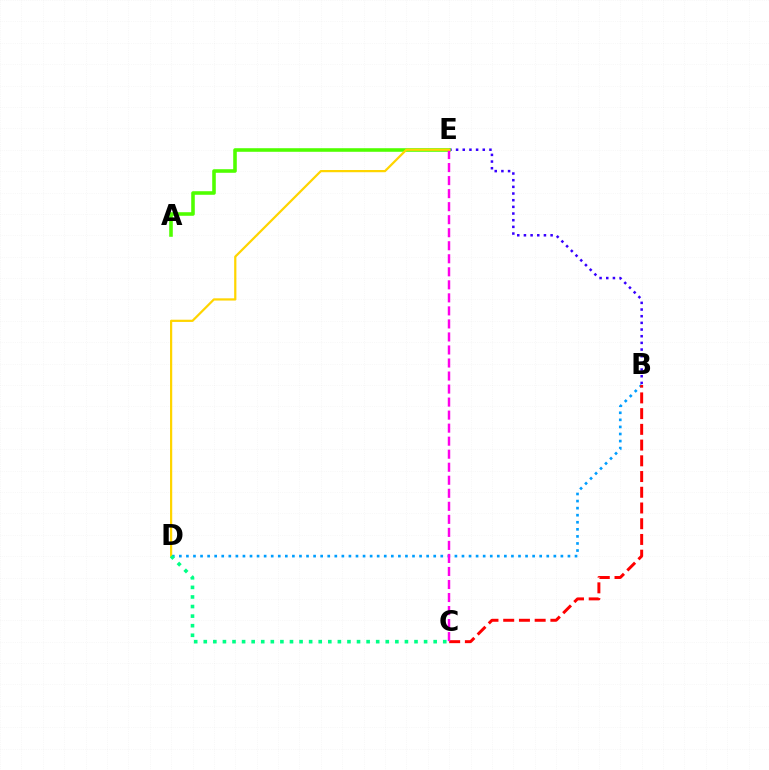{('B', 'E'): [{'color': '#3700ff', 'line_style': 'dotted', 'thickness': 1.81}], ('B', 'D'): [{'color': '#009eff', 'line_style': 'dotted', 'thickness': 1.92}], ('B', 'C'): [{'color': '#ff0000', 'line_style': 'dashed', 'thickness': 2.14}], ('A', 'E'): [{'color': '#4fff00', 'line_style': 'solid', 'thickness': 2.58}], ('C', 'E'): [{'color': '#ff00ed', 'line_style': 'dashed', 'thickness': 1.77}], ('D', 'E'): [{'color': '#ffd500', 'line_style': 'solid', 'thickness': 1.6}], ('C', 'D'): [{'color': '#00ff86', 'line_style': 'dotted', 'thickness': 2.6}]}